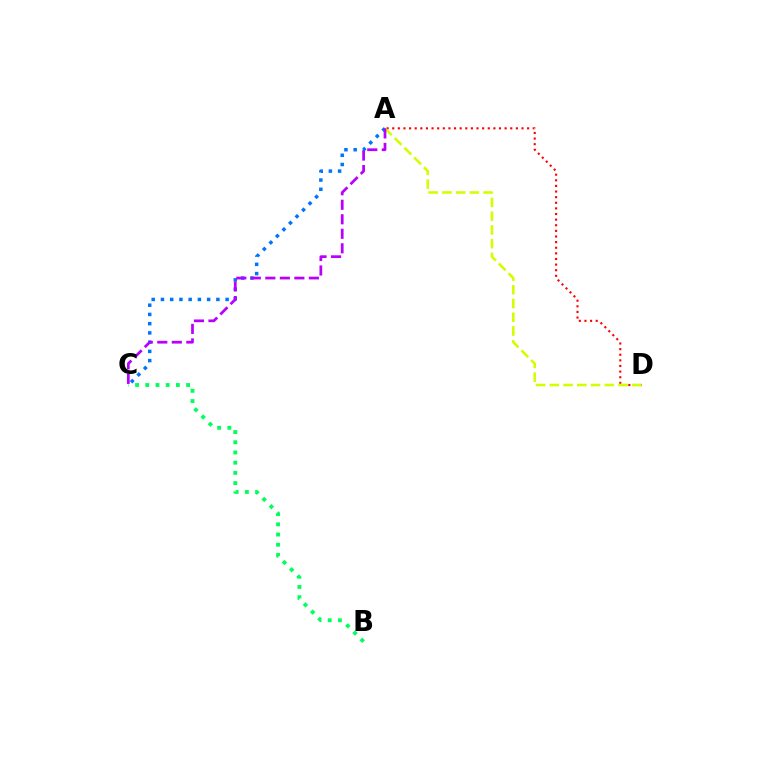{('A', 'C'): [{'color': '#0074ff', 'line_style': 'dotted', 'thickness': 2.51}, {'color': '#b900ff', 'line_style': 'dashed', 'thickness': 1.97}], ('A', 'D'): [{'color': '#ff0000', 'line_style': 'dotted', 'thickness': 1.53}, {'color': '#d1ff00', 'line_style': 'dashed', 'thickness': 1.87}], ('B', 'C'): [{'color': '#00ff5c', 'line_style': 'dotted', 'thickness': 2.77}]}